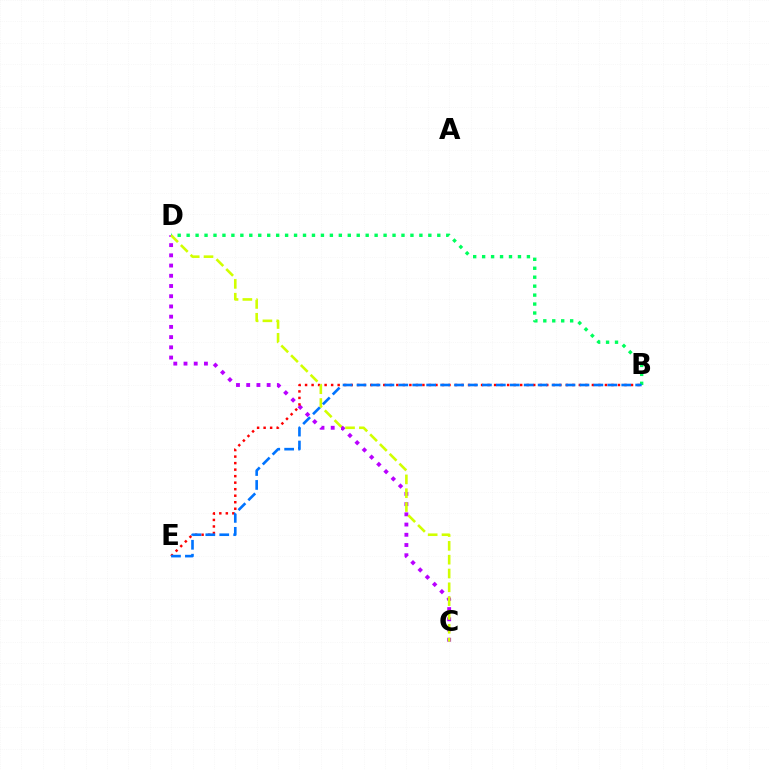{('C', 'D'): [{'color': '#b900ff', 'line_style': 'dotted', 'thickness': 2.78}, {'color': '#d1ff00', 'line_style': 'dashed', 'thickness': 1.88}], ('B', 'D'): [{'color': '#00ff5c', 'line_style': 'dotted', 'thickness': 2.43}], ('B', 'E'): [{'color': '#ff0000', 'line_style': 'dotted', 'thickness': 1.77}, {'color': '#0074ff', 'line_style': 'dashed', 'thickness': 1.89}]}